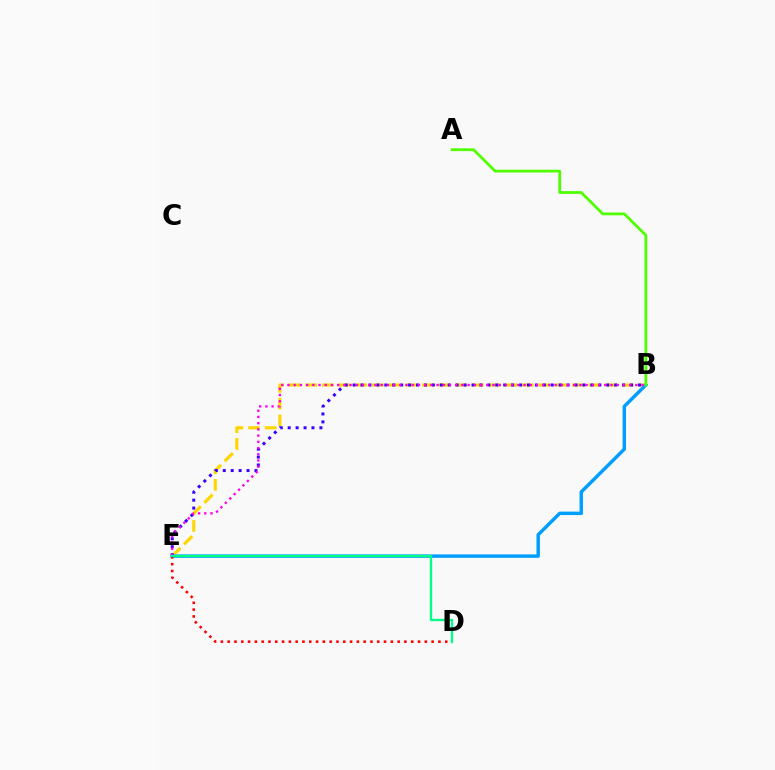{('B', 'E'): [{'color': '#ffd500', 'line_style': 'dashed', 'thickness': 2.26}, {'color': '#009eff', 'line_style': 'solid', 'thickness': 2.48}, {'color': '#3700ff', 'line_style': 'dotted', 'thickness': 2.15}, {'color': '#ff00ed', 'line_style': 'dotted', 'thickness': 1.69}], ('A', 'B'): [{'color': '#4fff00', 'line_style': 'solid', 'thickness': 2.0}], ('D', 'E'): [{'color': '#ff0000', 'line_style': 'dotted', 'thickness': 1.85}, {'color': '#00ff86', 'line_style': 'solid', 'thickness': 1.64}]}